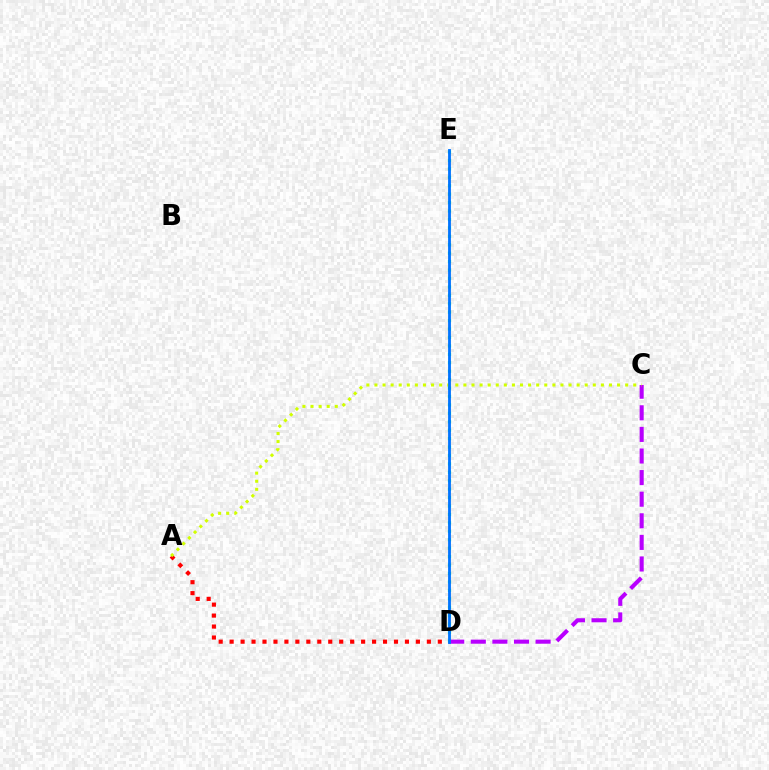{('A', 'D'): [{'color': '#ff0000', 'line_style': 'dotted', 'thickness': 2.98}], ('D', 'E'): [{'color': '#00ff5c', 'line_style': 'dotted', 'thickness': 2.29}, {'color': '#0074ff', 'line_style': 'solid', 'thickness': 2.04}], ('C', 'D'): [{'color': '#b900ff', 'line_style': 'dashed', 'thickness': 2.93}], ('A', 'C'): [{'color': '#d1ff00', 'line_style': 'dotted', 'thickness': 2.2}]}